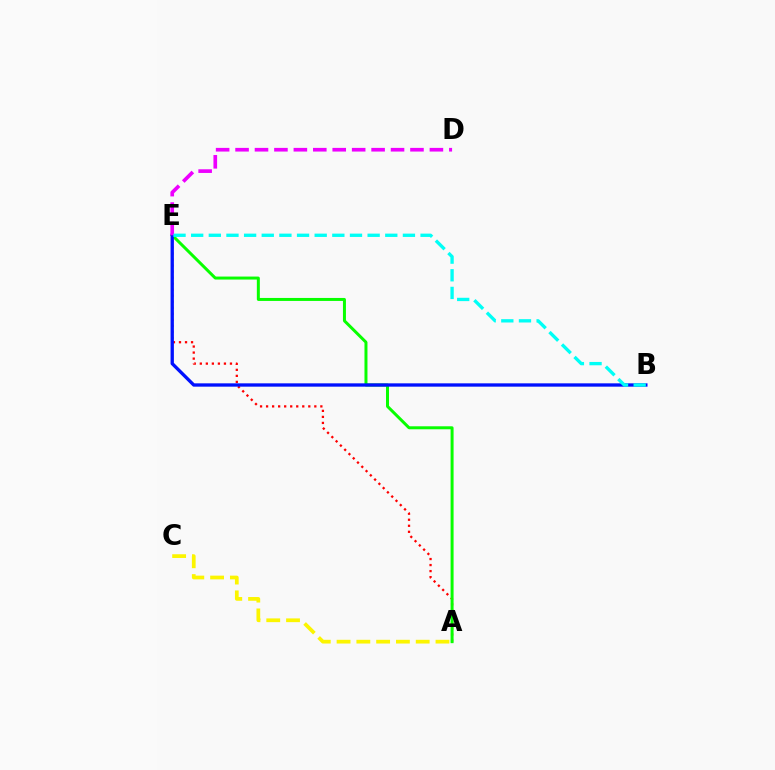{('A', 'E'): [{'color': '#ff0000', 'line_style': 'dotted', 'thickness': 1.64}, {'color': '#08ff00', 'line_style': 'solid', 'thickness': 2.15}], ('B', 'E'): [{'color': '#0010ff', 'line_style': 'solid', 'thickness': 2.4}, {'color': '#00fff6', 'line_style': 'dashed', 'thickness': 2.4}], ('A', 'C'): [{'color': '#fcf500', 'line_style': 'dashed', 'thickness': 2.69}], ('D', 'E'): [{'color': '#ee00ff', 'line_style': 'dashed', 'thickness': 2.64}]}